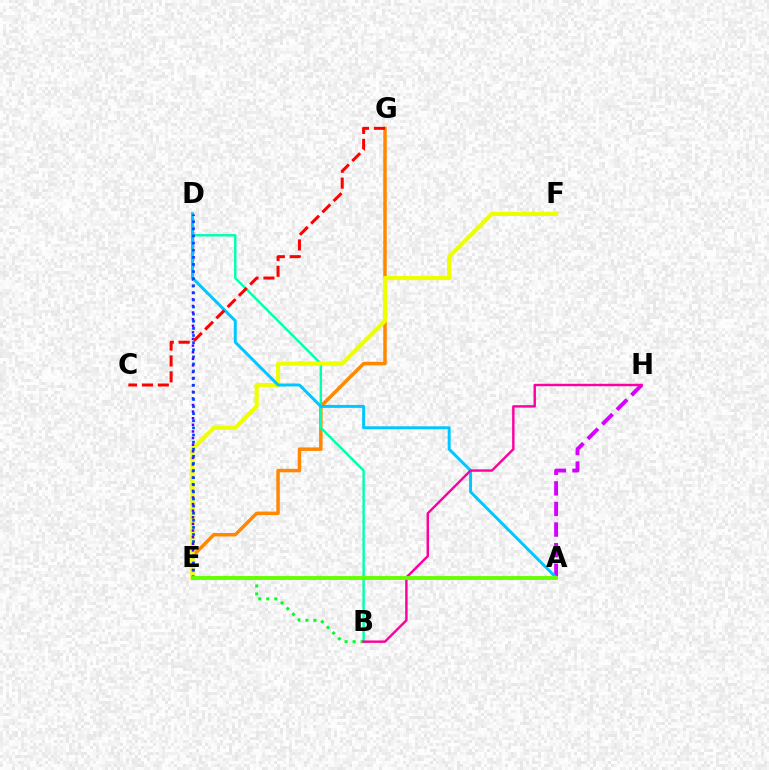{('E', 'G'): [{'color': '#ff8800', 'line_style': 'solid', 'thickness': 2.51}], ('B', 'D'): [{'color': '#00ffaf', 'line_style': 'solid', 'thickness': 1.74}], ('A', 'H'): [{'color': '#d600ff', 'line_style': 'dashed', 'thickness': 2.8}], ('B', 'E'): [{'color': '#00ff27', 'line_style': 'dotted', 'thickness': 2.17}], ('E', 'F'): [{'color': '#eeff00', 'line_style': 'solid', 'thickness': 3.0}], ('D', 'E'): [{'color': '#4f00ff', 'line_style': 'dotted', 'thickness': 1.79}, {'color': '#003fff', 'line_style': 'dotted', 'thickness': 1.93}], ('A', 'D'): [{'color': '#00c7ff', 'line_style': 'solid', 'thickness': 2.13}], ('C', 'G'): [{'color': '#ff0000', 'line_style': 'dashed', 'thickness': 2.16}], ('B', 'H'): [{'color': '#ff00a0', 'line_style': 'solid', 'thickness': 1.75}], ('A', 'E'): [{'color': '#66ff00', 'line_style': 'solid', 'thickness': 2.8}]}